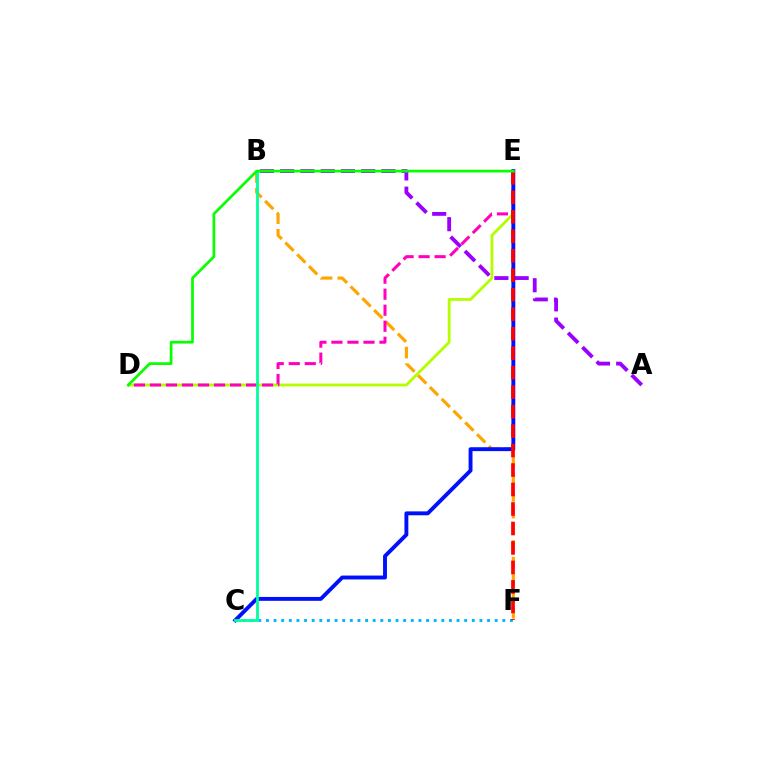{('B', 'F'): [{'color': '#ffa500', 'line_style': 'dashed', 'thickness': 2.27}], ('A', 'B'): [{'color': '#9b00ff', 'line_style': 'dashed', 'thickness': 2.75}], ('C', 'F'): [{'color': '#00b5ff', 'line_style': 'dotted', 'thickness': 2.07}], ('D', 'E'): [{'color': '#b3ff00', 'line_style': 'solid', 'thickness': 2.04}, {'color': '#ff00bd', 'line_style': 'dashed', 'thickness': 2.18}, {'color': '#08ff00', 'line_style': 'solid', 'thickness': 1.96}], ('C', 'E'): [{'color': '#0010ff', 'line_style': 'solid', 'thickness': 2.8}], ('E', 'F'): [{'color': '#ff0000', 'line_style': 'dashed', 'thickness': 2.65}], ('B', 'C'): [{'color': '#00ff9d', 'line_style': 'solid', 'thickness': 2.01}]}